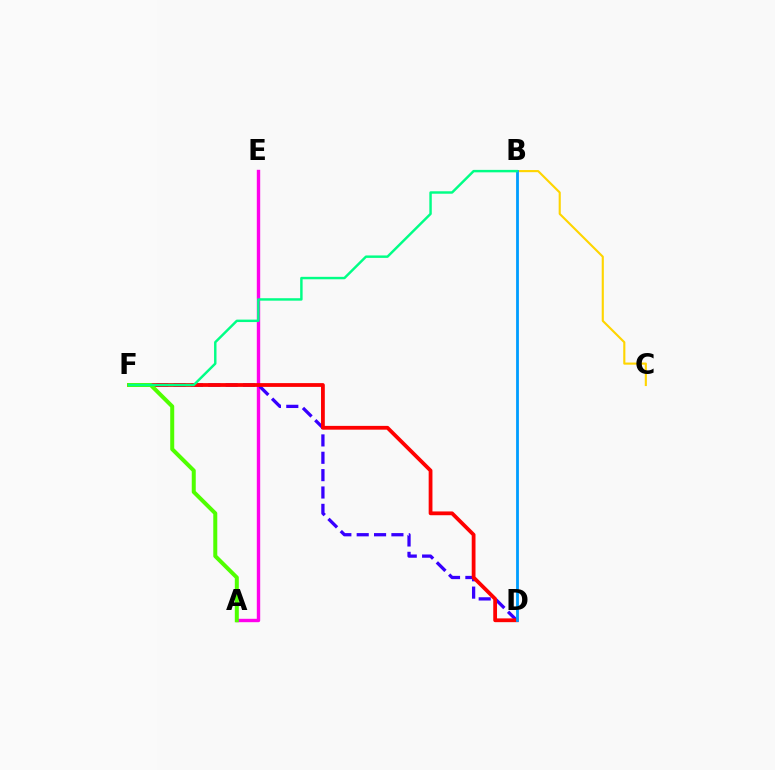{('A', 'E'): [{'color': '#ff00ed', 'line_style': 'solid', 'thickness': 2.44}], ('B', 'C'): [{'color': '#ffd500', 'line_style': 'solid', 'thickness': 1.53}], ('D', 'F'): [{'color': '#3700ff', 'line_style': 'dashed', 'thickness': 2.36}, {'color': '#ff0000', 'line_style': 'solid', 'thickness': 2.72}], ('B', 'D'): [{'color': '#009eff', 'line_style': 'solid', 'thickness': 2.02}], ('A', 'F'): [{'color': '#4fff00', 'line_style': 'solid', 'thickness': 2.88}], ('B', 'F'): [{'color': '#00ff86', 'line_style': 'solid', 'thickness': 1.76}]}